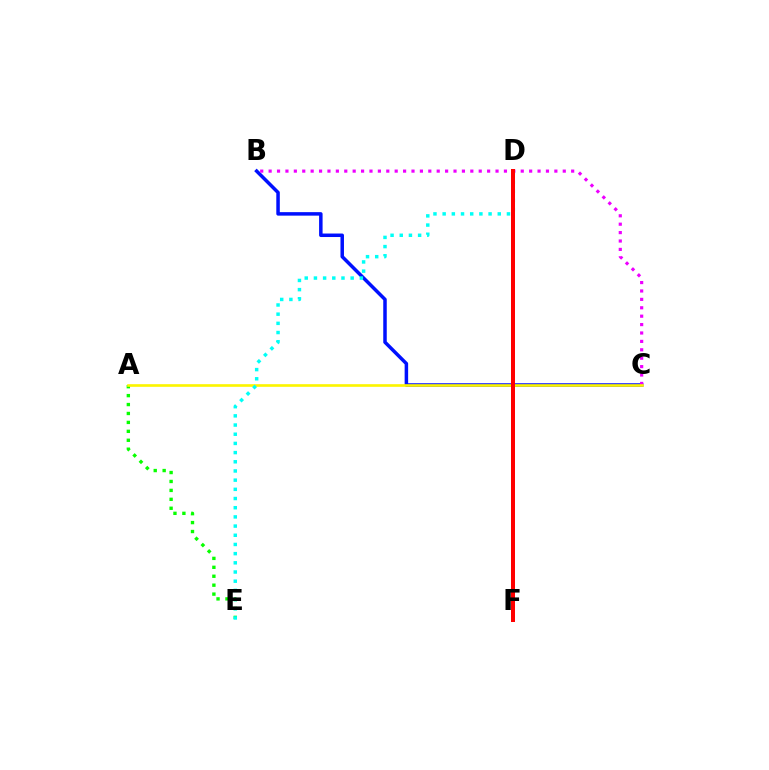{('B', 'C'): [{'color': '#0010ff', 'line_style': 'solid', 'thickness': 2.52}, {'color': '#ee00ff', 'line_style': 'dotted', 'thickness': 2.28}], ('A', 'E'): [{'color': '#08ff00', 'line_style': 'dotted', 'thickness': 2.43}], ('A', 'C'): [{'color': '#fcf500', 'line_style': 'solid', 'thickness': 1.9}], ('D', 'E'): [{'color': '#00fff6', 'line_style': 'dotted', 'thickness': 2.5}], ('D', 'F'): [{'color': '#ff0000', 'line_style': 'solid', 'thickness': 2.88}]}